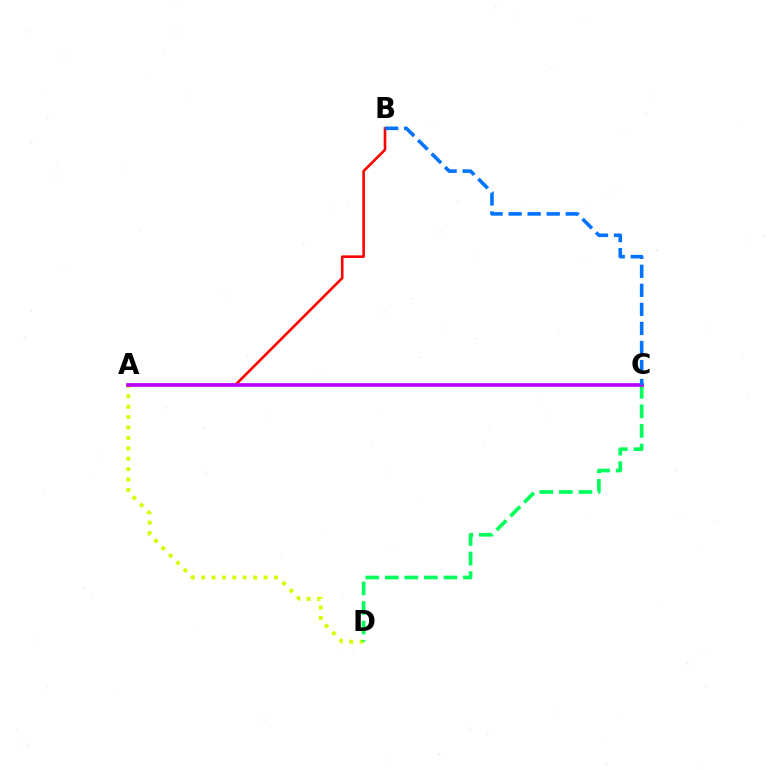{('A', 'D'): [{'color': '#d1ff00', 'line_style': 'dotted', 'thickness': 2.83}], ('A', 'B'): [{'color': '#ff0000', 'line_style': 'solid', 'thickness': 1.87}], ('C', 'D'): [{'color': '#00ff5c', 'line_style': 'dashed', 'thickness': 2.66}], ('A', 'C'): [{'color': '#b900ff', 'line_style': 'solid', 'thickness': 2.65}], ('B', 'C'): [{'color': '#0074ff', 'line_style': 'dashed', 'thickness': 2.59}]}